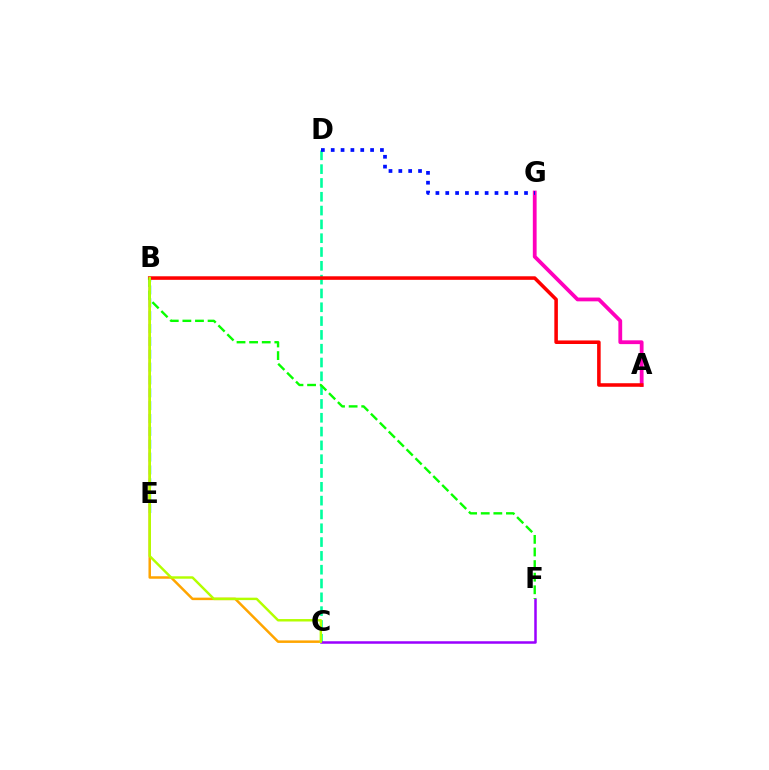{('B', 'E'): [{'color': '#00b5ff', 'line_style': 'dashed', 'thickness': 1.75}], ('B', 'C'): [{'color': '#ffa500', 'line_style': 'solid', 'thickness': 1.8}, {'color': '#b3ff00', 'line_style': 'solid', 'thickness': 1.76}], ('C', 'D'): [{'color': '#00ff9d', 'line_style': 'dashed', 'thickness': 1.88}], ('A', 'G'): [{'color': '#ff00bd', 'line_style': 'solid', 'thickness': 2.73}], ('A', 'B'): [{'color': '#ff0000', 'line_style': 'solid', 'thickness': 2.56}], ('C', 'F'): [{'color': '#9b00ff', 'line_style': 'solid', 'thickness': 1.8}], ('D', 'G'): [{'color': '#0010ff', 'line_style': 'dotted', 'thickness': 2.68}], ('B', 'F'): [{'color': '#08ff00', 'line_style': 'dashed', 'thickness': 1.71}]}